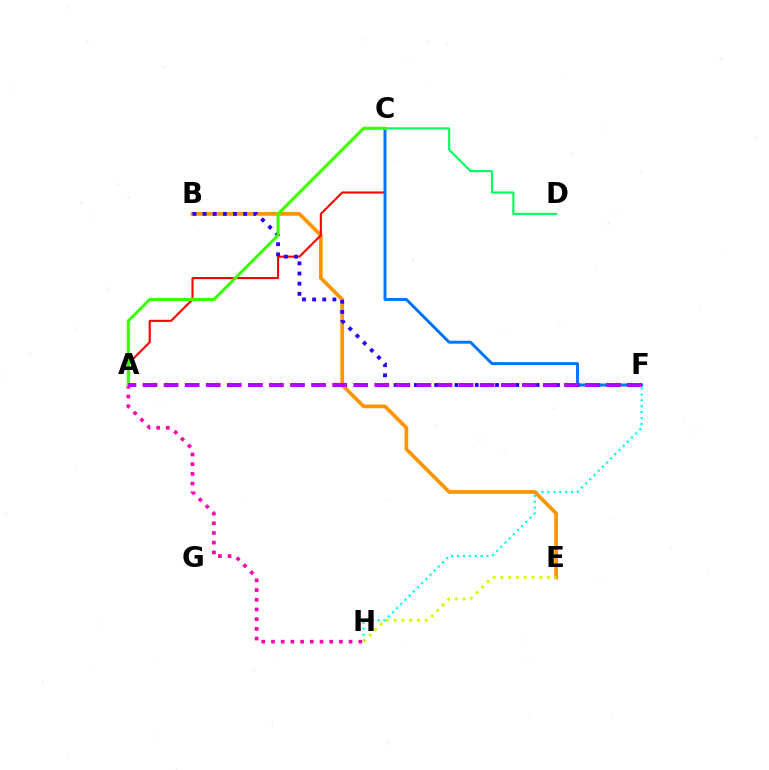{('F', 'H'): [{'color': '#00fff6', 'line_style': 'dotted', 'thickness': 1.6}], ('A', 'H'): [{'color': '#ff00ac', 'line_style': 'dotted', 'thickness': 2.64}], ('B', 'E'): [{'color': '#ff9400', 'line_style': 'solid', 'thickness': 2.67}], ('A', 'C'): [{'color': '#ff0000', 'line_style': 'solid', 'thickness': 1.5}, {'color': '#3dff00', 'line_style': 'solid', 'thickness': 2.21}], ('B', 'F'): [{'color': '#2500ff', 'line_style': 'dotted', 'thickness': 2.76}], ('C', 'F'): [{'color': '#0074ff', 'line_style': 'solid', 'thickness': 2.12}], ('C', 'D'): [{'color': '#00ff5c', 'line_style': 'solid', 'thickness': 1.5}], ('A', 'F'): [{'color': '#b900ff', 'line_style': 'dashed', 'thickness': 2.86}], ('E', 'H'): [{'color': '#d1ff00', 'line_style': 'dotted', 'thickness': 2.11}]}